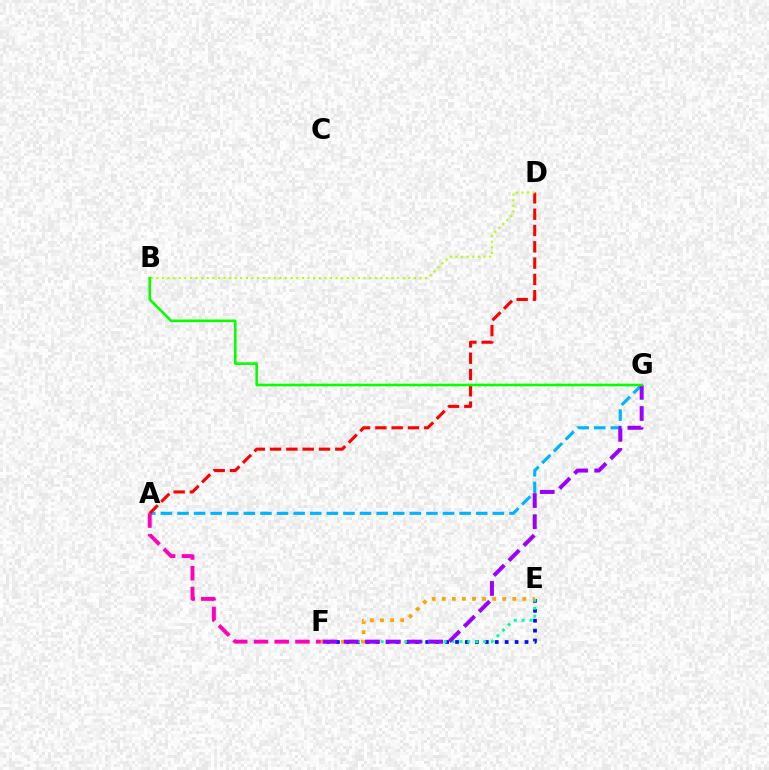{('A', 'G'): [{'color': '#00b5ff', 'line_style': 'dashed', 'thickness': 2.25}], ('E', 'F'): [{'color': '#0010ff', 'line_style': 'dotted', 'thickness': 2.7}, {'color': '#00ff9d', 'line_style': 'dotted', 'thickness': 2.14}, {'color': '#ffa500', 'line_style': 'dotted', 'thickness': 2.74}], ('A', 'D'): [{'color': '#ff0000', 'line_style': 'dashed', 'thickness': 2.22}], ('A', 'F'): [{'color': '#ff00bd', 'line_style': 'dashed', 'thickness': 2.82}], ('F', 'G'): [{'color': '#9b00ff', 'line_style': 'dashed', 'thickness': 2.87}], ('B', 'D'): [{'color': '#b3ff00', 'line_style': 'dotted', 'thickness': 1.52}], ('B', 'G'): [{'color': '#08ff00', 'line_style': 'solid', 'thickness': 1.88}]}